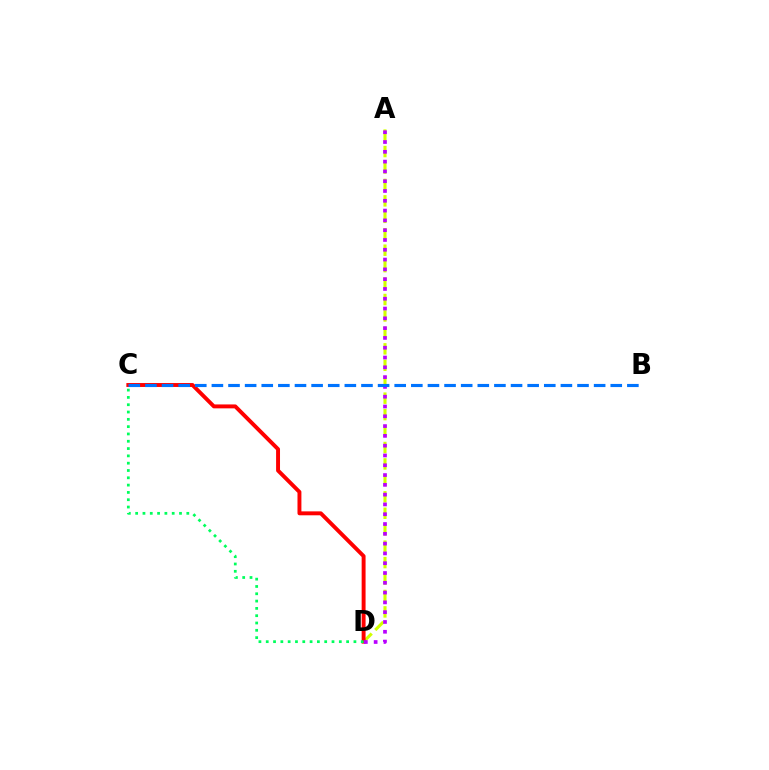{('A', 'D'): [{'color': '#d1ff00', 'line_style': 'dashed', 'thickness': 2.23}, {'color': '#b900ff', 'line_style': 'dotted', 'thickness': 2.66}], ('C', 'D'): [{'color': '#ff0000', 'line_style': 'solid', 'thickness': 2.82}, {'color': '#00ff5c', 'line_style': 'dotted', 'thickness': 1.99}], ('B', 'C'): [{'color': '#0074ff', 'line_style': 'dashed', 'thickness': 2.26}]}